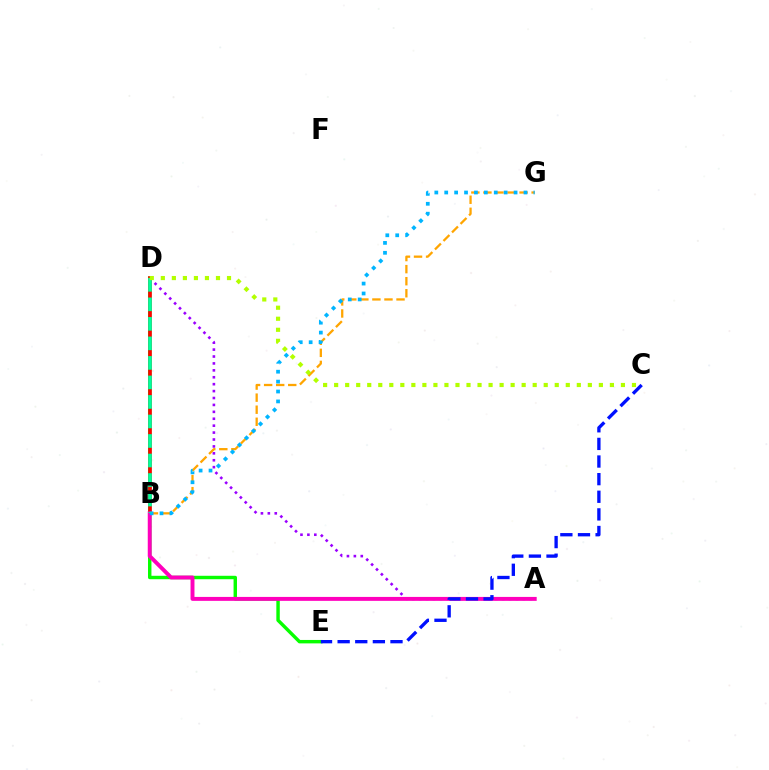{('D', 'E'): [{'color': '#08ff00', 'line_style': 'solid', 'thickness': 2.47}], ('A', 'D'): [{'color': '#9b00ff', 'line_style': 'dotted', 'thickness': 1.88}], ('B', 'G'): [{'color': '#ffa500', 'line_style': 'dashed', 'thickness': 1.64}, {'color': '#00b5ff', 'line_style': 'dotted', 'thickness': 2.69}], ('B', 'D'): [{'color': '#ff0000', 'line_style': 'solid', 'thickness': 2.59}, {'color': '#00ff9d', 'line_style': 'dashed', 'thickness': 2.65}], ('A', 'B'): [{'color': '#ff00bd', 'line_style': 'solid', 'thickness': 2.83}], ('C', 'D'): [{'color': '#b3ff00', 'line_style': 'dotted', 'thickness': 3.0}], ('C', 'E'): [{'color': '#0010ff', 'line_style': 'dashed', 'thickness': 2.39}]}